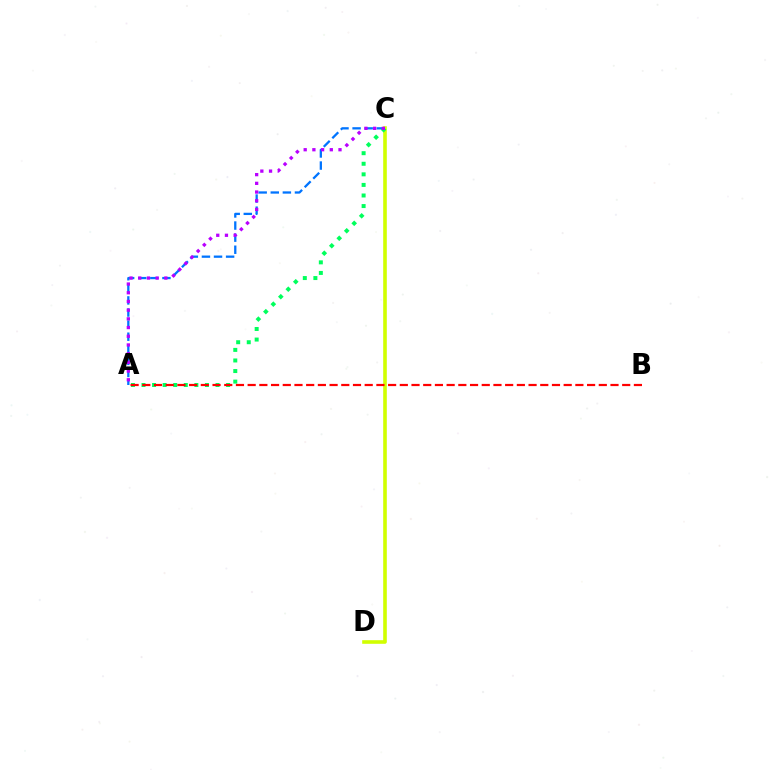{('A', 'C'): [{'color': '#0074ff', 'line_style': 'dashed', 'thickness': 1.64}, {'color': '#00ff5c', 'line_style': 'dotted', 'thickness': 2.87}, {'color': '#b900ff', 'line_style': 'dotted', 'thickness': 2.36}], ('C', 'D'): [{'color': '#d1ff00', 'line_style': 'solid', 'thickness': 2.6}], ('A', 'B'): [{'color': '#ff0000', 'line_style': 'dashed', 'thickness': 1.59}]}